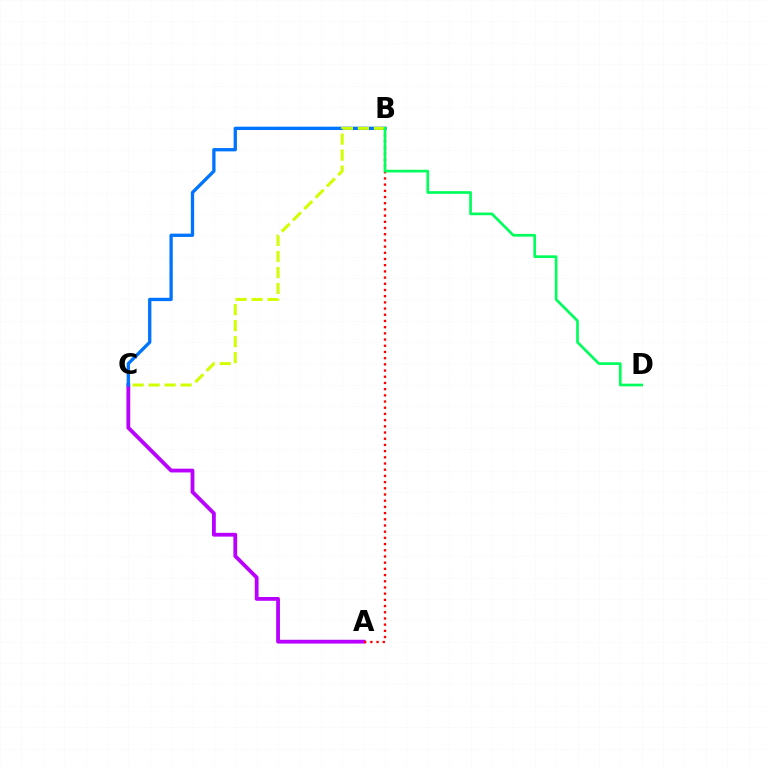{('A', 'C'): [{'color': '#b900ff', 'line_style': 'solid', 'thickness': 2.73}], ('B', 'C'): [{'color': '#0074ff', 'line_style': 'solid', 'thickness': 2.38}, {'color': '#d1ff00', 'line_style': 'dashed', 'thickness': 2.17}], ('A', 'B'): [{'color': '#ff0000', 'line_style': 'dotted', 'thickness': 1.68}], ('B', 'D'): [{'color': '#00ff5c', 'line_style': 'solid', 'thickness': 1.94}]}